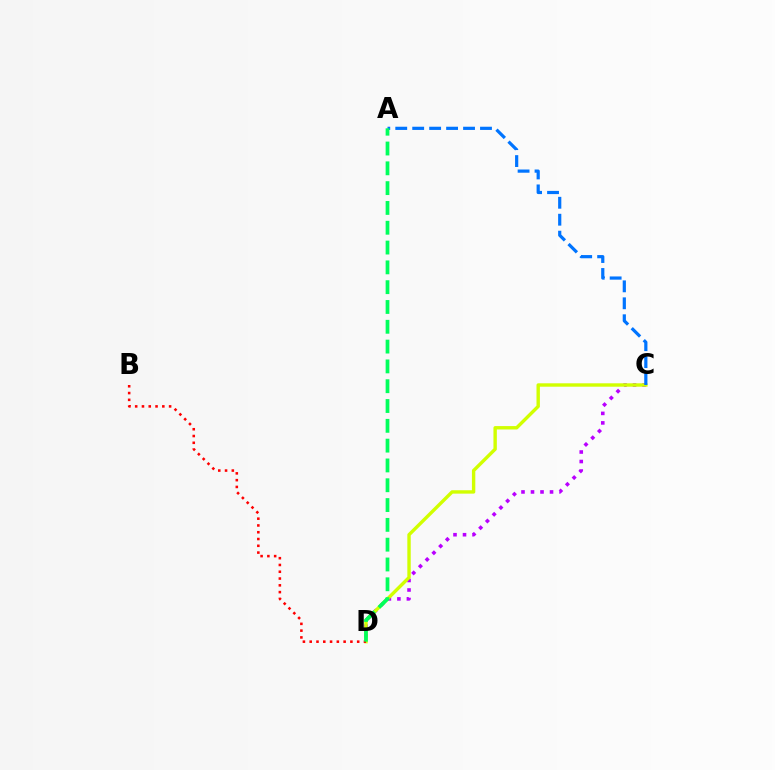{('C', 'D'): [{'color': '#b900ff', 'line_style': 'dotted', 'thickness': 2.58}, {'color': '#d1ff00', 'line_style': 'solid', 'thickness': 2.44}], ('A', 'C'): [{'color': '#0074ff', 'line_style': 'dashed', 'thickness': 2.3}], ('B', 'D'): [{'color': '#ff0000', 'line_style': 'dotted', 'thickness': 1.84}], ('A', 'D'): [{'color': '#00ff5c', 'line_style': 'dashed', 'thickness': 2.69}]}